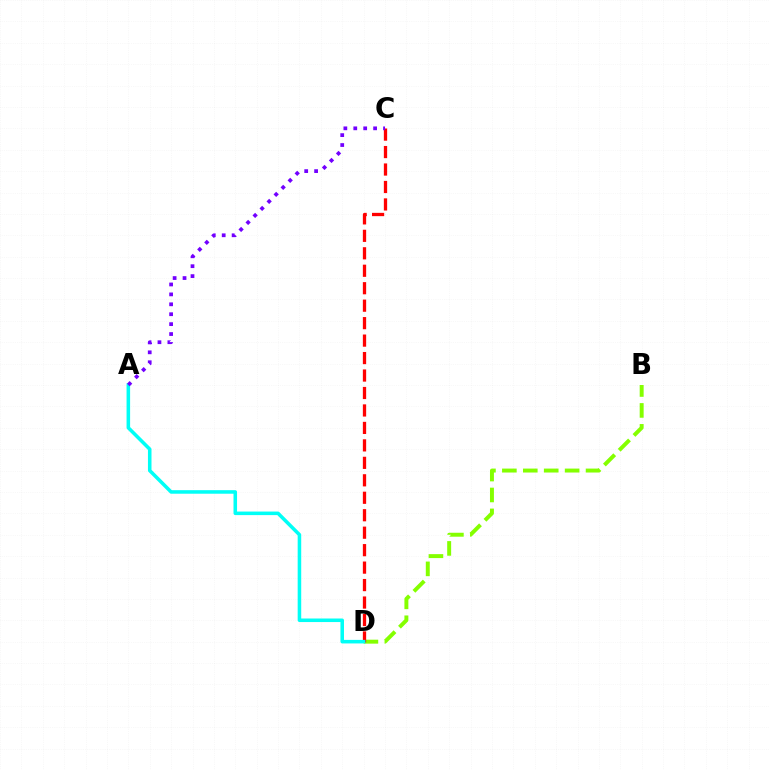{('B', 'D'): [{'color': '#84ff00', 'line_style': 'dashed', 'thickness': 2.84}], ('C', 'D'): [{'color': '#ff0000', 'line_style': 'dashed', 'thickness': 2.37}], ('A', 'D'): [{'color': '#00fff6', 'line_style': 'solid', 'thickness': 2.55}], ('A', 'C'): [{'color': '#7200ff', 'line_style': 'dotted', 'thickness': 2.69}]}